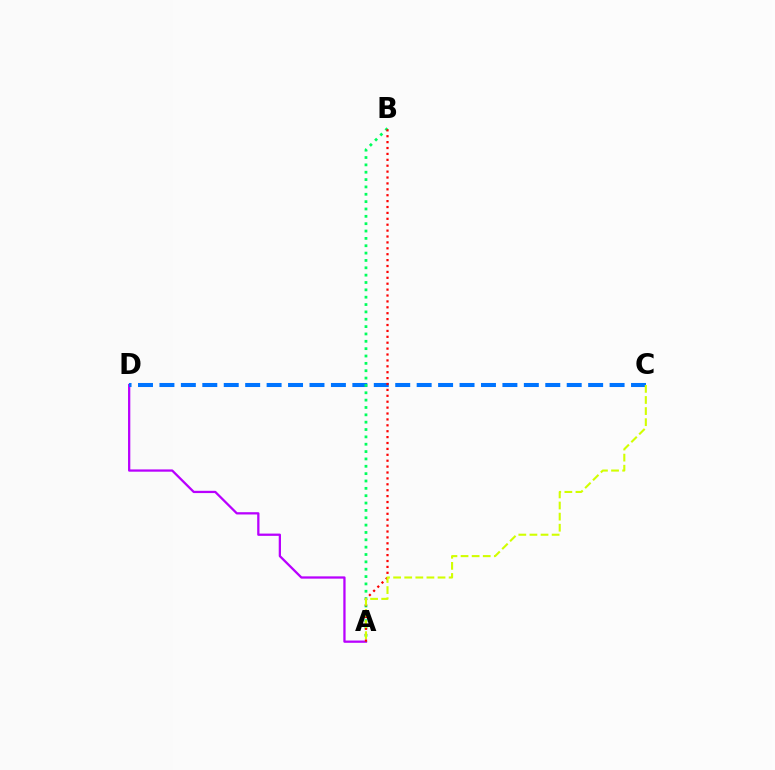{('A', 'D'): [{'color': '#b900ff', 'line_style': 'solid', 'thickness': 1.64}], ('C', 'D'): [{'color': '#0074ff', 'line_style': 'dashed', 'thickness': 2.91}], ('A', 'B'): [{'color': '#00ff5c', 'line_style': 'dotted', 'thickness': 2.0}, {'color': '#ff0000', 'line_style': 'dotted', 'thickness': 1.6}], ('A', 'C'): [{'color': '#d1ff00', 'line_style': 'dashed', 'thickness': 1.51}]}